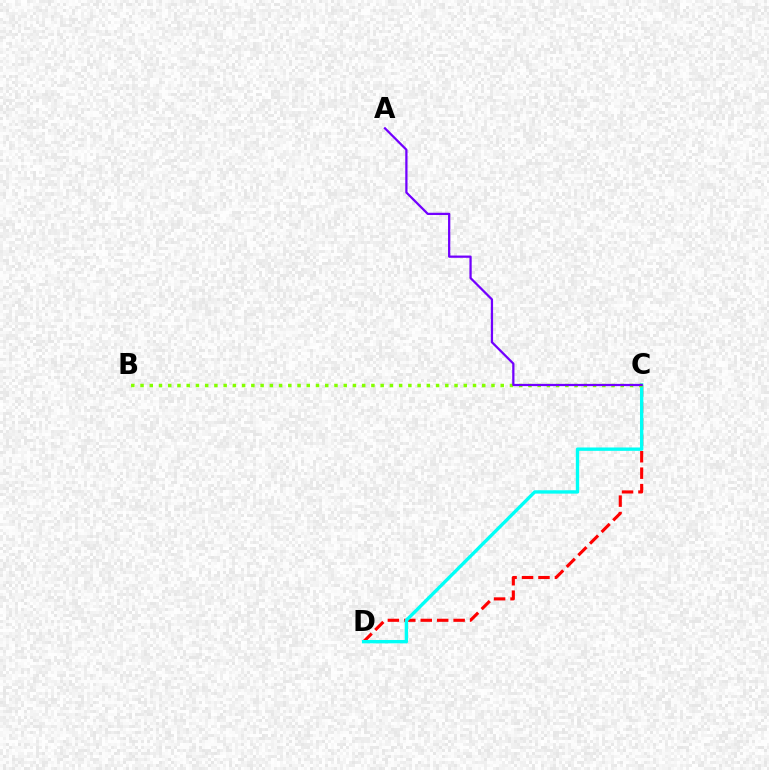{('C', 'D'): [{'color': '#ff0000', 'line_style': 'dashed', 'thickness': 2.23}, {'color': '#00fff6', 'line_style': 'solid', 'thickness': 2.42}], ('B', 'C'): [{'color': '#84ff00', 'line_style': 'dotted', 'thickness': 2.51}], ('A', 'C'): [{'color': '#7200ff', 'line_style': 'solid', 'thickness': 1.62}]}